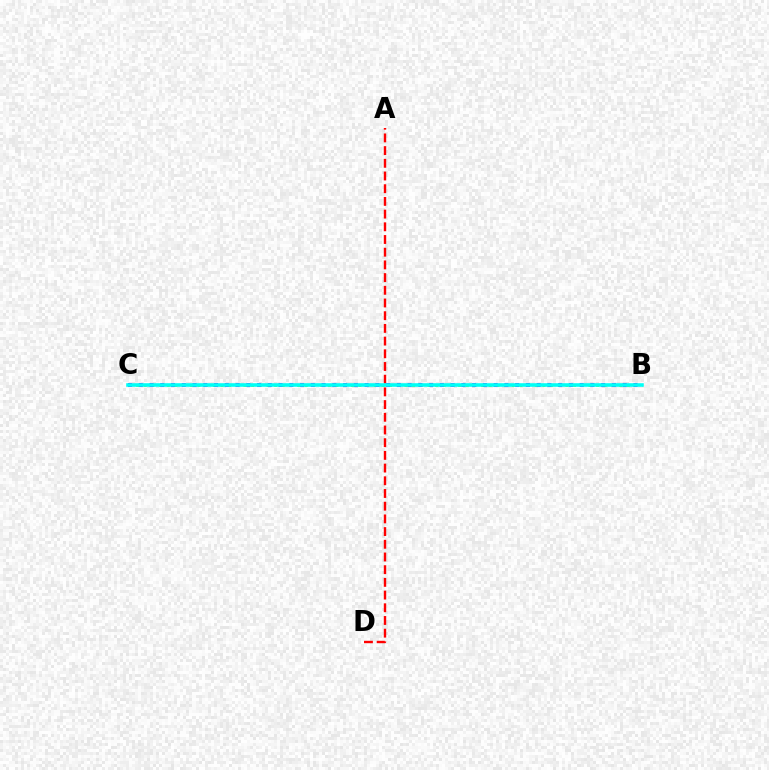{('B', 'C'): [{'color': '#84ff00', 'line_style': 'dotted', 'thickness': 2.08}, {'color': '#7200ff', 'line_style': 'dotted', 'thickness': 2.92}, {'color': '#00fff6', 'line_style': 'solid', 'thickness': 2.58}], ('A', 'D'): [{'color': '#ff0000', 'line_style': 'dashed', 'thickness': 1.73}]}